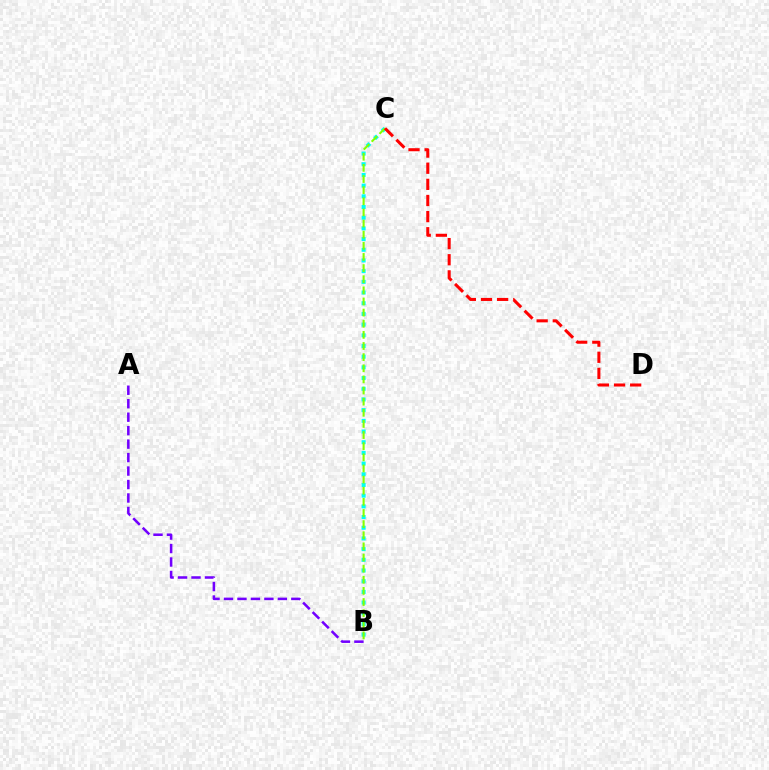{('B', 'C'): [{'color': '#00fff6', 'line_style': 'dotted', 'thickness': 2.9}, {'color': '#84ff00', 'line_style': 'dashed', 'thickness': 1.51}], ('A', 'B'): [{'color': '#7200ff', 'line_style': 'dashed', 'thickness': 1.83}], ('C', 'D'): [{'color': '#ff0000', 'line_style': 'dashed', 'thickness': 2.19}]}